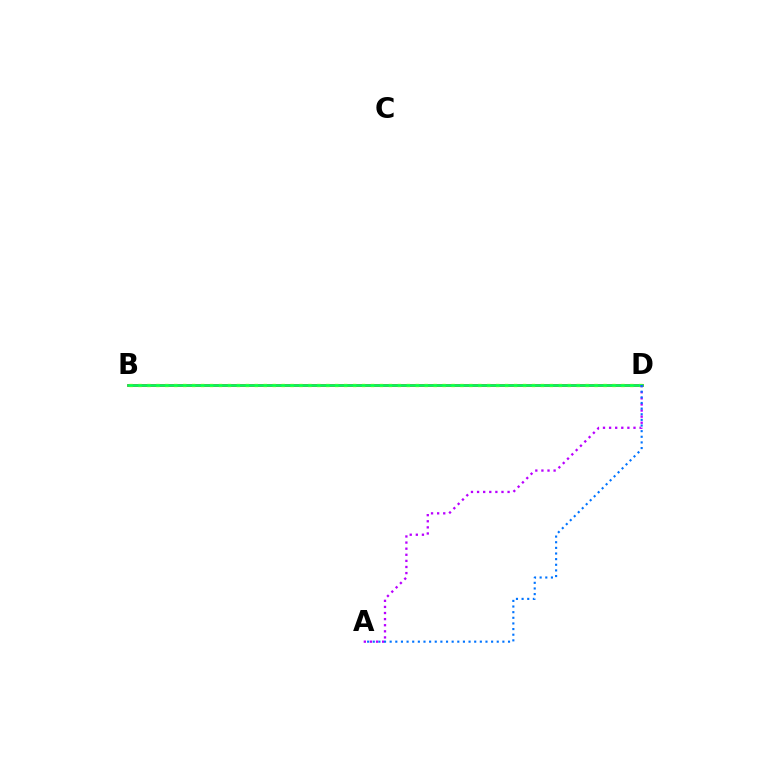{('B', 'D'): [{'color': '#ff0000', 'line_style': 'solid', 'thickness': 1.9}, {'color': '#d1ff00', 'line_style': 'dotted', 'thickness': 2.43}, {'color': '#00ff5c', 'line_style': 'solid', 'thickness': 1.87}], ('A', 'D'): [{'color': '#b900ff', 'line_style': 'dotted', 'thickness': 1.66}, {'color': '#0074ff', 'line_style': 'dotted', 'thickness': 1.53}]}